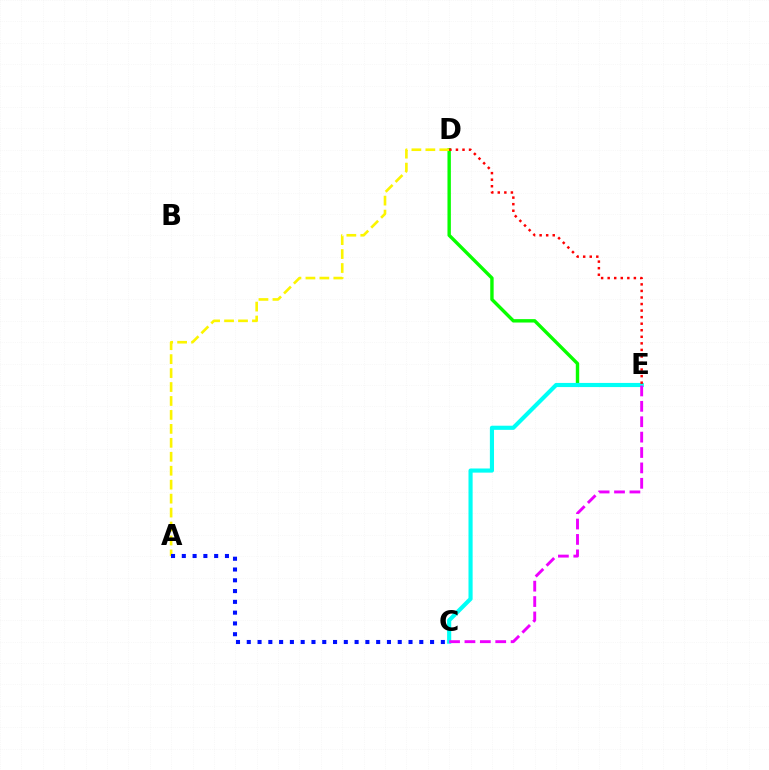{('D', 'E'): [{'color': '#08ff00', 'line_style': 'solid', 'thickness': 2.45}, {'color': '#ff0000', 'line_style': 'dotted', 'thickness': 1.78}], ('A', 'D'): [{'color': '#fcf500', 'line_style': 'dashed', 'thickness': 1.9}], ('C', 'E'): [{'color': '#00fff6', 'line_style': 'solid', 'thickness': 2.98}, {'color': '#ee00ff', 'line_style': 'dashed', 'thickness': 2.09}], ('A', 'C'): [{'color': '#0010ff', 'line_style': 'dotted', 'thickness': 2.93}]}